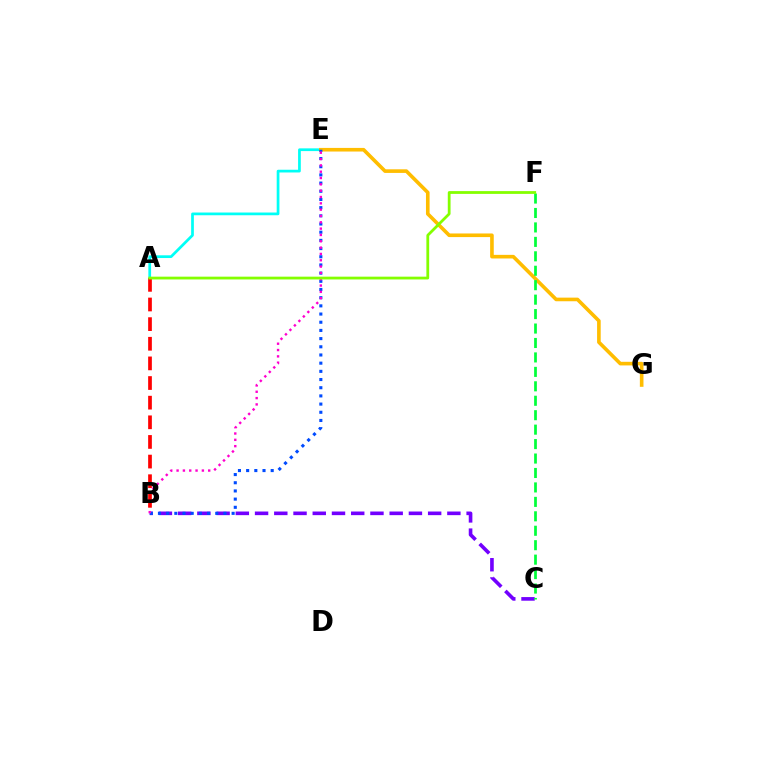{('A', 'E'): [{'color': '#00fff6', 'line_style': 'solid', 'thickness': 1.97}], ('B', 'C'): [{'color': '#7200ff', 'line_style': 'dashed', 'thickness': 2.61}], ('E', 'G'): [{'color': '#ffbd00', 'line_style': 'solid', 'thickness': 2.61}], ('C', 'F'): [{'color': '#00ff39', 'line_style': 'dashed', 'thickness': 1.96}], ('B', 'E'): [{'color': '#004bff', 'line_style': 'dotted', 'thickness': 2.22}, {'color': '#ff00cf', 'line_style': 'dotted', 'thickness': 1.72}], ('A', 'B'): [{'color': '#ff0000', 'line_style': 'dashed', 'thickness': 2.67}], ('A', 'F'): [{'color': '#84ff00', 'line_style': 'solid', 'thickness': 2.0}]}